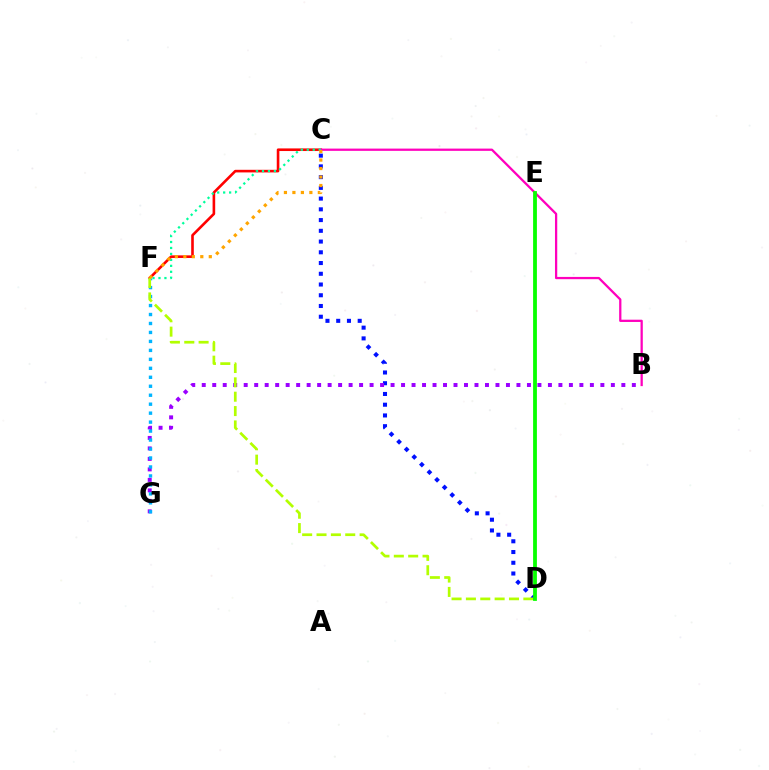{('C', 'F'): [{'color': '#ff0000', 'line_style': 'solid', 'thickness': 1.88}, {'color': '#00ff9d', 'line_style': 'dotted', 'thickness': 1.62}, {'color': '#ffa500', 'line_style': 'dotted', 'thickness': 2.3}], ('B', 'C'): [{'color': '#ff00bd', 'line_style': 'solid', 'thickness': 1.63}], ('C', 'D'): [{'color': '#0010ff', 'line_style': 'dotted', 'thickness': 2.92}], ('B', 'G'): [{'color': '#9b00ff', 'line_style': 'dotted', 'thickness': 2.85}], ('F', 'G'): [{'color': '#00b5ff', 'line_style': 'dotted', 'thickness': 2.44}], ('D', 'F'): [{'color': '#b3ff00', 'line_style': 'dashed', 'thickness': 1.95}], ('D', 'E'): [{'color': '#08ff00', 'line_style': 'solid', 'thickness': 2.73}]}